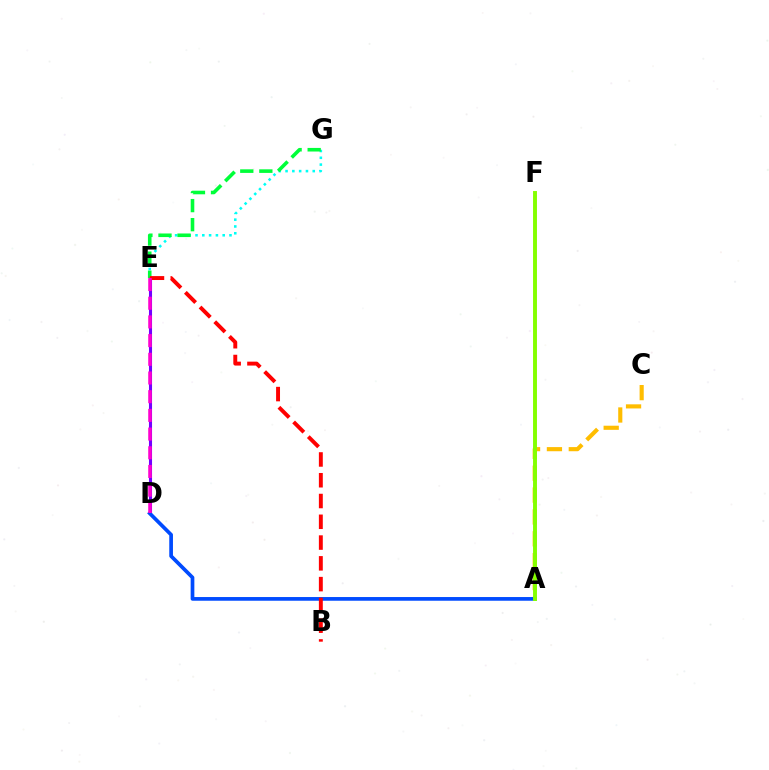{('D', 'E'): [{'color': '#7200ff', 'line_style': 'solid', 'thickness': 2.22}, {'color': '#ff00cf', 'line_style': 'dashed', 'thickness': 2.54}], ('E', 'G'): [{'color': '#00fff6', 'line_style': 'dotted', 'thickness': 1.85}, {'color': '#00ff39', 'line_style': 'dashed', 'thickness': 2.59}], ('A', 'C'): [{'color': '#ffbd00', 'line_style': 'dashed', 'thickness': 2.97}], ('A', 'D'): [{'color': '#004bff', 'line_style': 'solid', 'thickness': 2.66}], ('B', 'E'): [{'color': '#ff0000', 'line_style': 'dashed', 'thickness': 2.82}], ('A', 'F'): [{'color': '#84ff00', 'line_style': 'solid', 'thickness': 2.82}]}